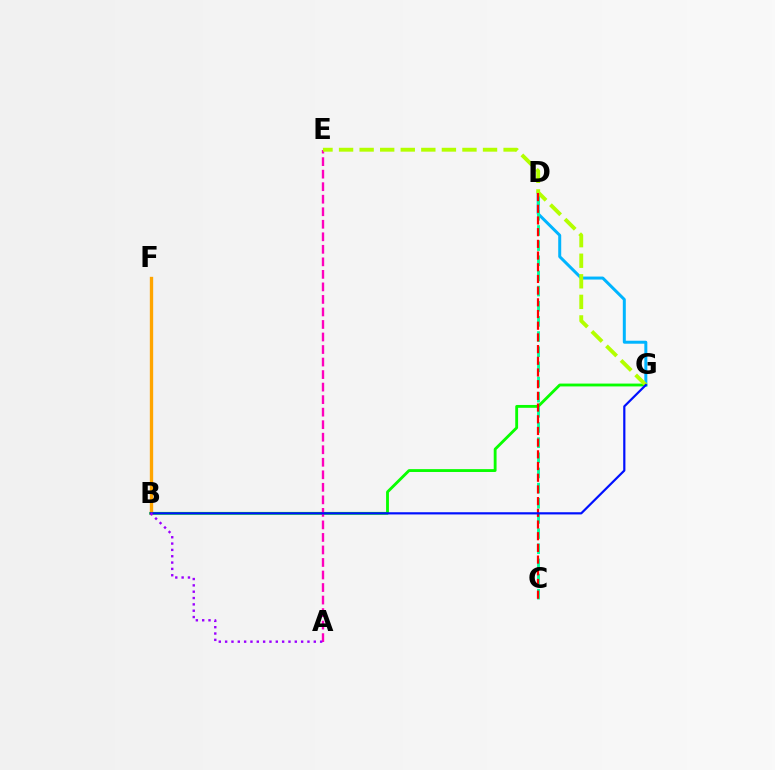{('B', 'G'): [{'color': '#08ff00', 'line_style': 'solid', 'thickness': 2.05}, {'color': '#0010ff', 'line_style': 'solid', 'thickness': 1.58}], ('D', 'G'): [{'color': '#00b5ff', 'line_style': 'solid', 'thickness': 2.15}], ('A', 'E'): [{'color': '#ff00bd', 'line_style': 'dashed', 'thickness': 1.7}], ('B', 'F'): [{'color': '#ffa500', 'line_style': 'solid', 'thickness': 2.41}], ('C', 'D'): [{'color': '#00ff9d', 'line_style': 'dashed', 'thickness': 2.06}, {'color': '#ff0000', 'line_style': 'dashed', 'thickness': 1.59}], ('E', 'G'): [{'color': '#b3ff00', 'line_style': 'dashed', 'thickness': 2.79}], ('A', 'B'): [{'color': '#9b00ff', 'line_style': 'dotted', 'thickness': 1.72}]}